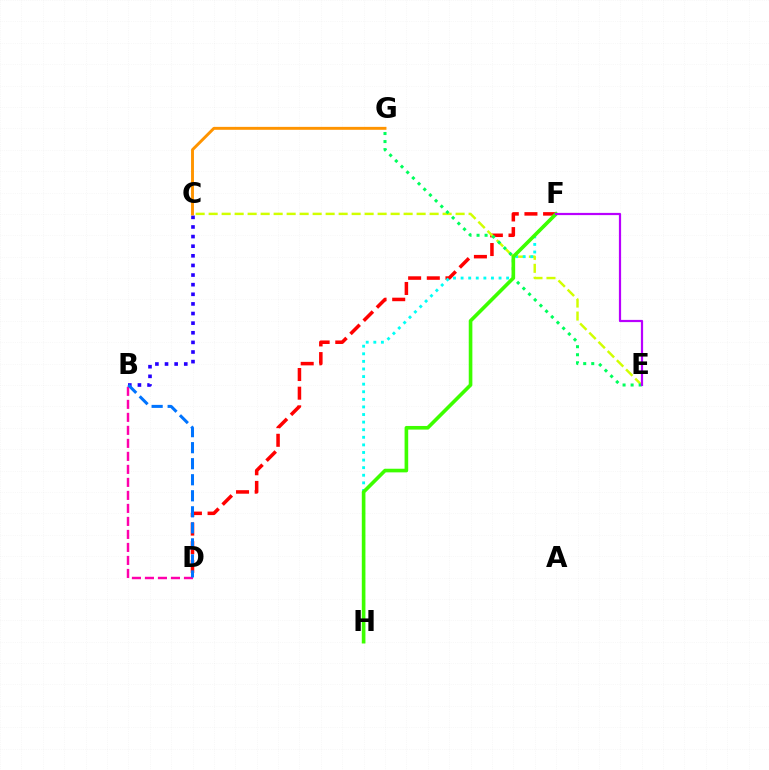{('D', 'F'): [{'color': '#ff0000', 'line_style': 'dashed', 'thickness': 2.53}], ('C', 'E'): [{'color': '#d1ff00', 'line_style': 'dashed', 'thickness': 1.77}], ('E', 'G'): [{'color': '#00ff5c', 'line_style': 'dotted', 'thickness': 2.18}], ('B', 'C'): [{'color': '#2500ff', 'line_style': 'dotted', 'thickness': 2.61}], ('F', 'H'): [{'color': '#00fff6', 'line_style': 'dotted', 'thickness': 2.06}, {'color': '#3dff00', 'line_style': 'solid', 'thickness': 2.61}], ('C', 'G'): [{'color': '#ff9400', 'line_style': 'solid', 'thickness': 2.11}], ('B', 'D'): [{'color': '#ff00ac', 'line_style': 'dashed', 'thickness': 1.77}, {'color': '#0074ff', 'line_style': 'dashed', 'thickness': 2.18}], ('E', 'F'): [{'color': '#b900ff', 'line_style': 'solid', 'thickness': 1.59}]}